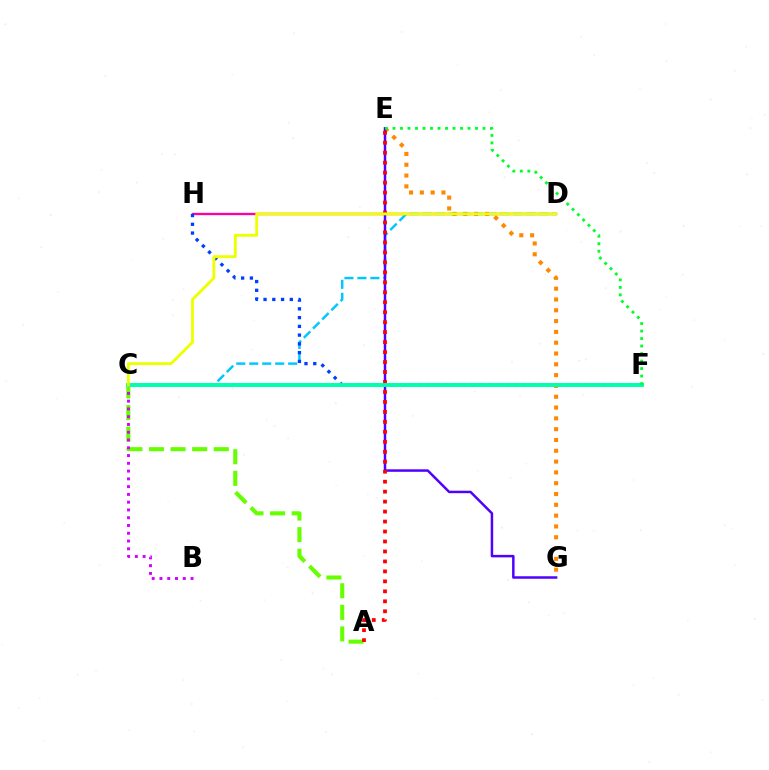{('E', 'G'): [{'color': '#ff8800', 'line_style': 'dotted', 'thickness': 2.94}, {'color': '#4f00ff', 'line_style': 'solid', 'thickness': 1.79}], ('D', 'H'): [{'color': '#ff00a0', 'line_style': 'solid', 'thickness': 1.67}], ('A', 'C'): [{'color': '#66ff00', 'line_style': 'dashed', 'thickness': 2.93}], ('C', 'D'): [{'color': '#00c7ff', 'line_style': 'dashed', 'thickness': 1.76}, {'color': '#eeff00', 'line_style': 'solid', 'thickness': 2.06}], ('A', 'E'): [{'color': '#ff0000', 'line_style': 'dotted', 'thickness': 2.71}], ('B', 'C'): [{'color': '#d600ff', 'line_style': 'dotted', 'thickness': 2.11}], ('F', 'H'): [{'color': '#003fff', 'line_style': 'dotted', 'thickness': 2.38}], ('C', 'F'): [{'color': '#00ffaf', 'line_style': 'solid', 'thickness': 2.83}], ('E', 'F'): [{'color': '#00ff27', 'line_style': 'dotted', 'thickness': 2.04}]}